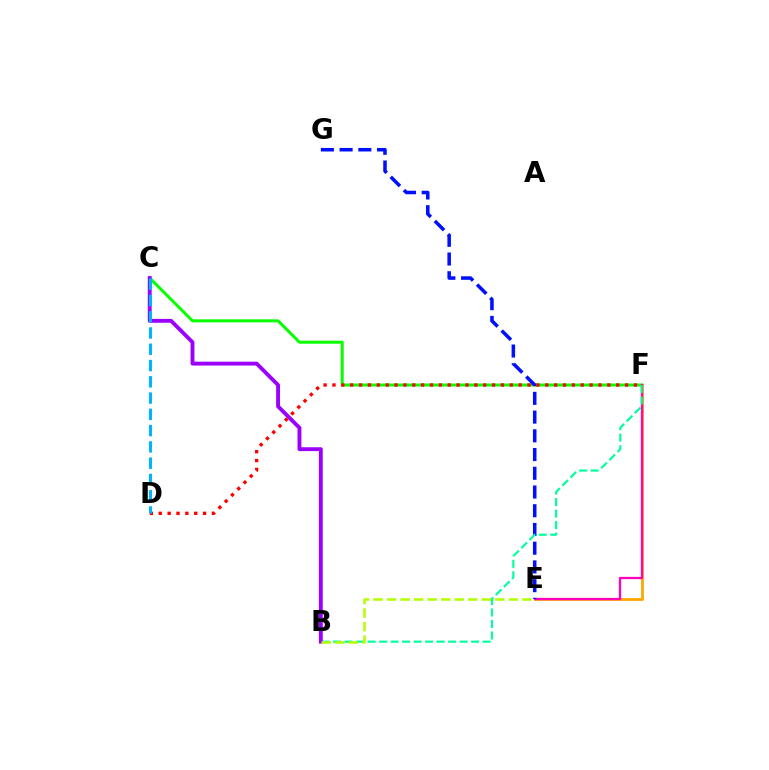{('C', 'F'): [{'color': '#08ff00', 'line_style': 'solid', 'thickness': 2.16}], ('E', 'F'): [{'color': '#ffa500', 'line_style': 'solid', 'thickness': 2.0}, {'color': '#ff00bd', 'line_style': 'solid', 'thickness': 1.64}], ('E', 'G'): [{'color': '#0010ff', 'line_style': 'dashed', 'thickness': 2.54}], ('B', 'F'): [{'color': '#00ff9d', 'line_style': 'dashed', 'thickness': 1.56}], ('B', 'C'): [{'color': '#9b00ff', 'line_style': 'solid', 'thickness': 2.78}], ('D', 'F'): [{'color': '#ff0000', 'line_style': 'dotted', 'thickness': 2.41}], ('B', 'E'): [{'color': '#b3ff00', 'line_style': 'dashed', 'thickness': 1.84}], ('C', 'D'): [{'color': '#00b5ff', 'line_style': 'dashed', 'thickness': 2.21}]}